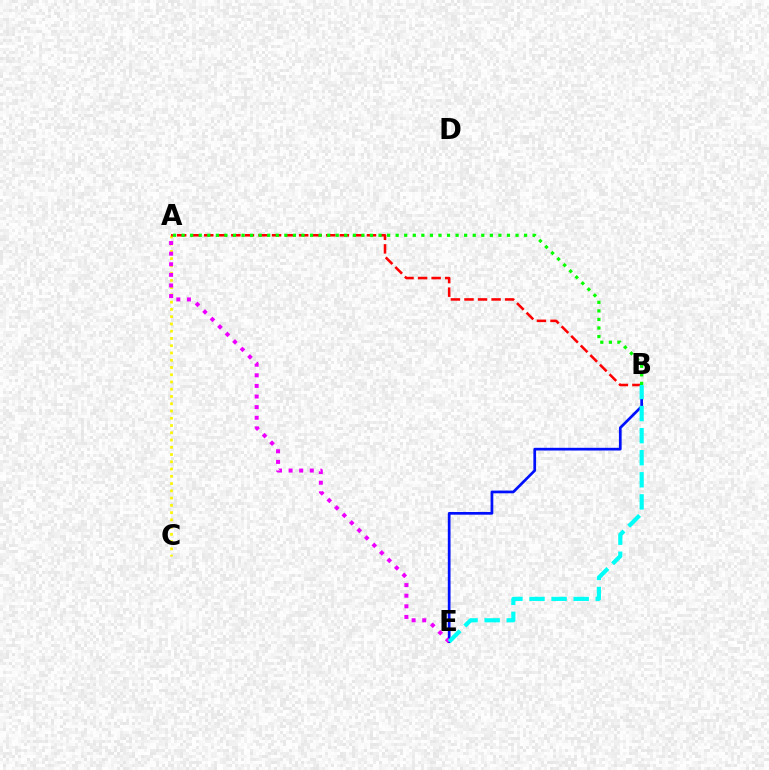{('A', 'C'): [{'color': '#fcf500', 'line_style': 'dotted', 'thickness': 1.97}], ('A', 'B'): [{'color': '#ff0000', 'line_style': 'dashed', 'thickness': 1.84}, {'color': '#08ff00', 'line_style': 'dotted', 'thickness': 2.33}], ('B', 'E'): [{'color': '#0010ff', 'line_style': 'solid', 'thickness': 1.95}, {'color': '#00fff6', 'line_style': 'dashed', 'thickness': 3.0}], ('A', 'E'): [{'color': '#ee00ff', 'line_style': 'dotted', 'thickness': 2.88}]}